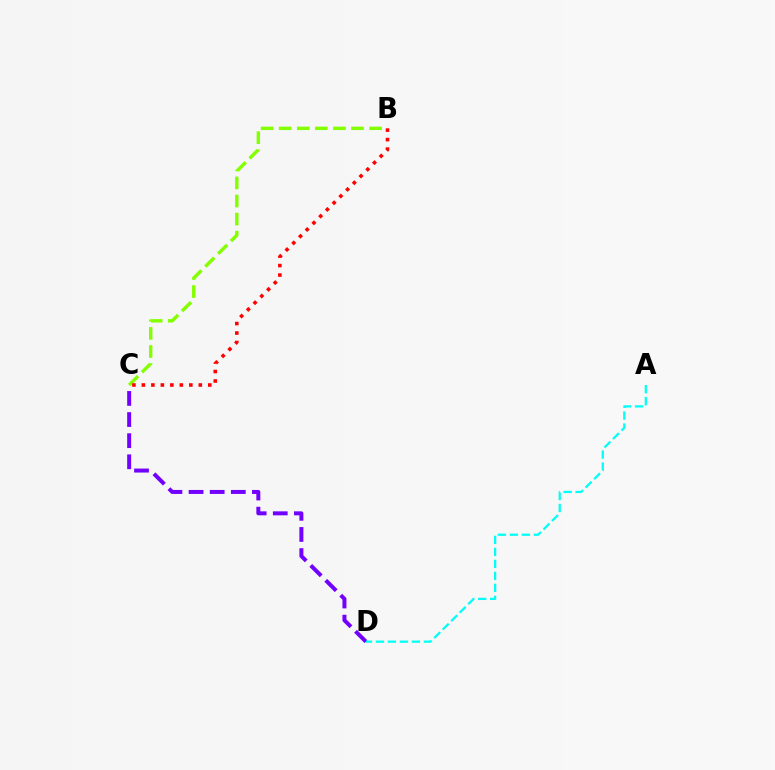{('C', 'D'): [{'color': '#7200ff', 'line_style': 'dashed', 'thickness': 2.87}], ('A', 'D'): [{'color': '#00fff6', 'line_style': 'dashed', 'thickness': 1.63}], ('B', 'C'): [{'color': '#84ff00', 'line_style': 'dashed', 'thickness': 2.46}, {'color': '#ff0000', 'line_style': 'dotted', 'thickness': 2.58}]}